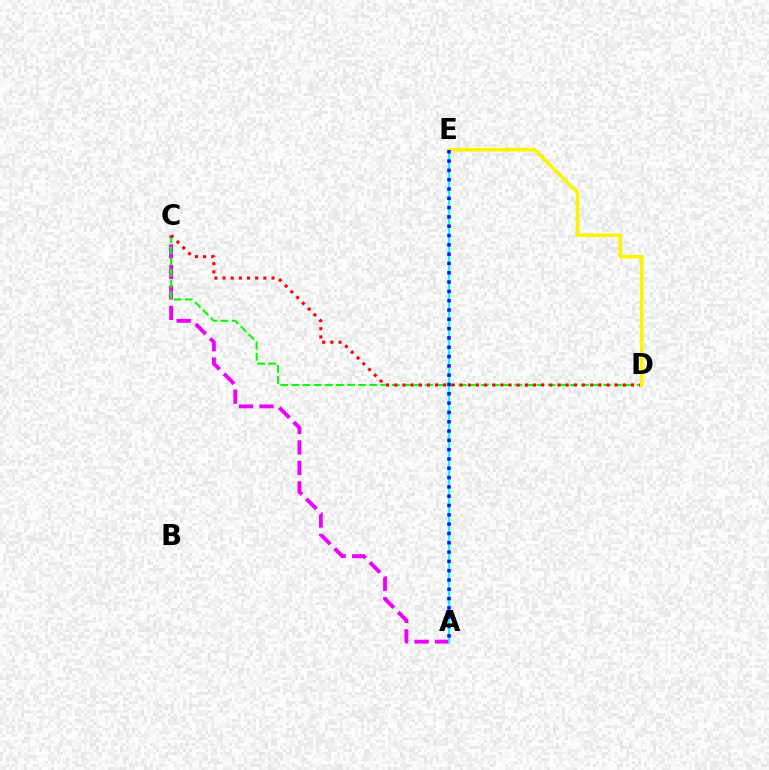{('A', 'C'): [{'color': '#ee00ff', 'line_style': 'dashed', 'thickness': 2.78}], ('C', 'D'): [{'color': '#08ff00', 'line_style': 'dashed', 'thickness': 1.51}, {'color': '#ff0000', 'line_style': 'dotted', 'thickness': 2.22}], ('A', 'E'): [{'color': '#00fff6', 'line_style': 'solid', 'thickness': 1.54}, {'color': '#0010ff', 'line_style': 'dotted', 'thickness': 2.53}], ('D', 'E'): [{'color': '#fcf500', 'line_style': 'solid', 'thickness': 2.59}]}